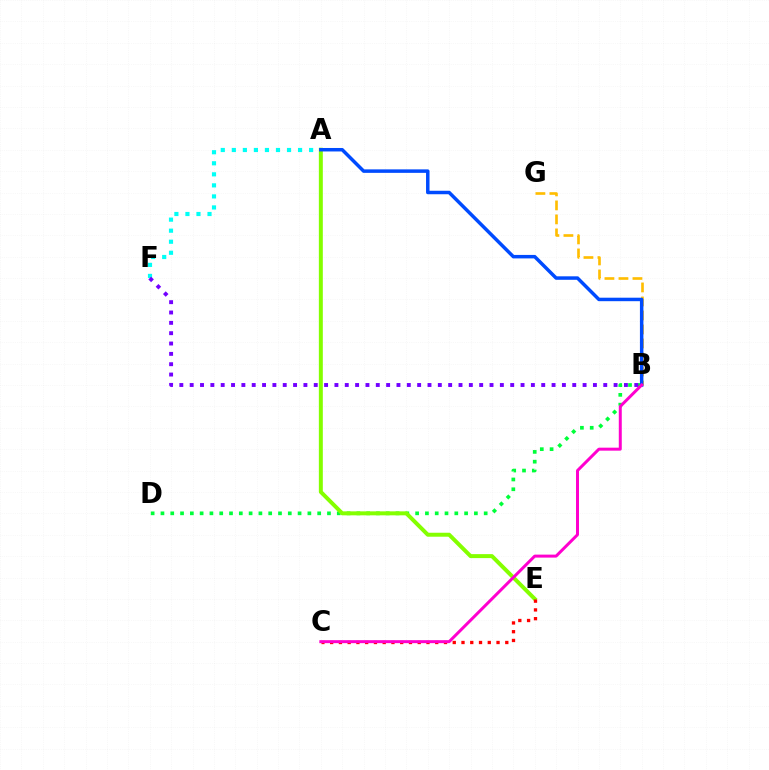{('A', 'F'): [{'color': '#00fff6', 'line_style': 'dotted', 'thickness': 3.0}], ('B', 'G'): [{'color': '#ffbd00', 'line_style': 'dashed', 'thickness': 1.9}], ('B', 'D'): [{'color': '#00ff39', 'line_style': 'dotted', 'thickness': 2.66}], ('B', 'F'): [{'color': '#7200ff', 'line_style': 'dotted', 'thickness': 2.81}], ('A', 'E'): [{'color': '#84ff00', 'line_style': 'solid', 'thickness': 2.86}], ('A', 'B'): [{'color': '#004bff', 'line_style': 'solid', 'thickness': 2.51}], ('C', 'E'): [{'color': '#ff0000', 'line_style': 'dotted', 'thickness': 2.38}], ('B', 'C'): [{'color': '#ff00cf', 'line_style': 'solid', 'thickness': 2.15}]}